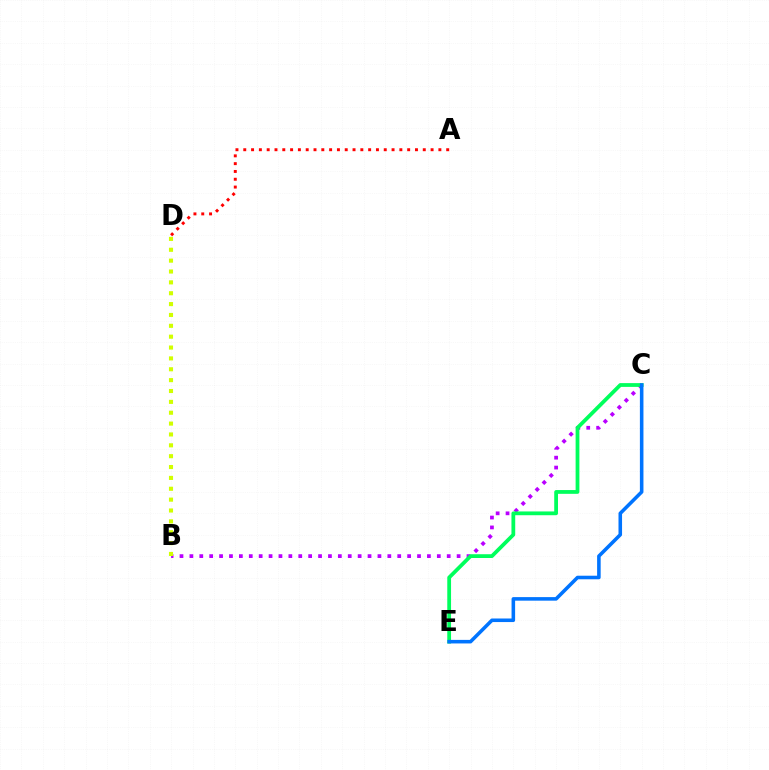{('B', 'C'): [{'color': '#b900ff', 'line_style': 'dotted', 'thickness': 2.69}], ('B', 'D'): [{'color': '#d1ff00', 'line_style': 'dotted', 'thickness': 2.95}], ('C', 'E'): [{'color': '#00ff5c', 'line_style': 'solid', 'thickness': 2.72}, {'color': '#0074ff', 'line_style': 'solid', 'thickness': 2.56}], ('A', 'D'): [{'color': '#ff0000', 'line_style': 'dotted', 'thickness': 2.12}]}